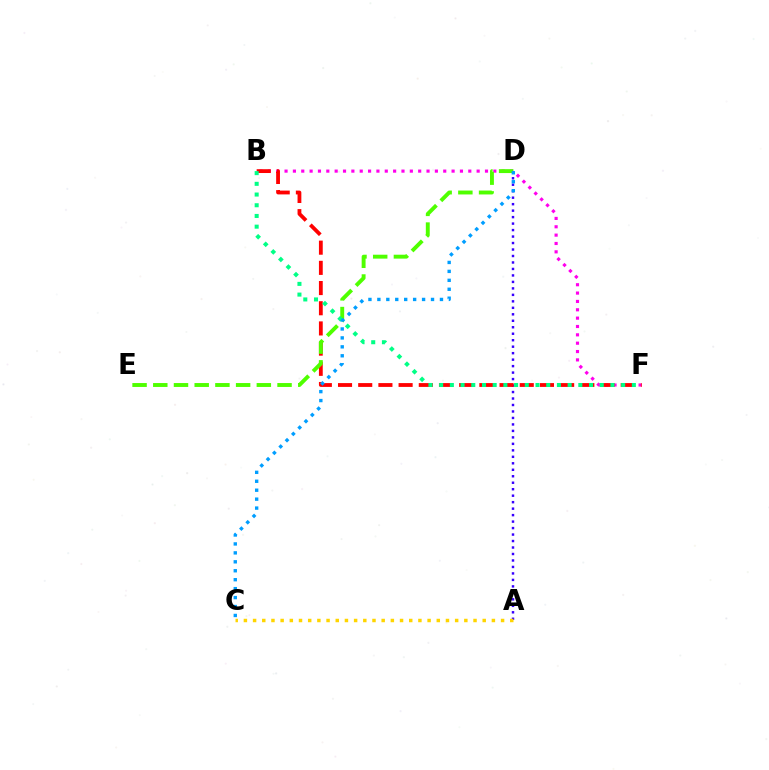{('A', 'D'): [{'color': '#3700ff', 'line_style': 'dotted', 'thickness': 1.76}], ('A', 'C'): [{'color': '#ffd500', 'line_style': 'dotted', 'thickness': 2.5}], ('B', 'F'): [{'color': '#ff00ed', 'line_style': 'dotted', 'thickness': 2.27}, {'color': '#ff0000', 'line_style': 'dashed', 'thickness': 2.74}, {'color': '#00ff86', 'line_style': 'dotted', 'thickness': 2.91}], ('D', 'E'): [{'color': '#4fff00', 'line_style': 'dashed', 'thickness': 2.81}], ('C', 'D'): [{'color': '#009eff', 'line_style': 'dotted', 'thickness': 2.43}]}